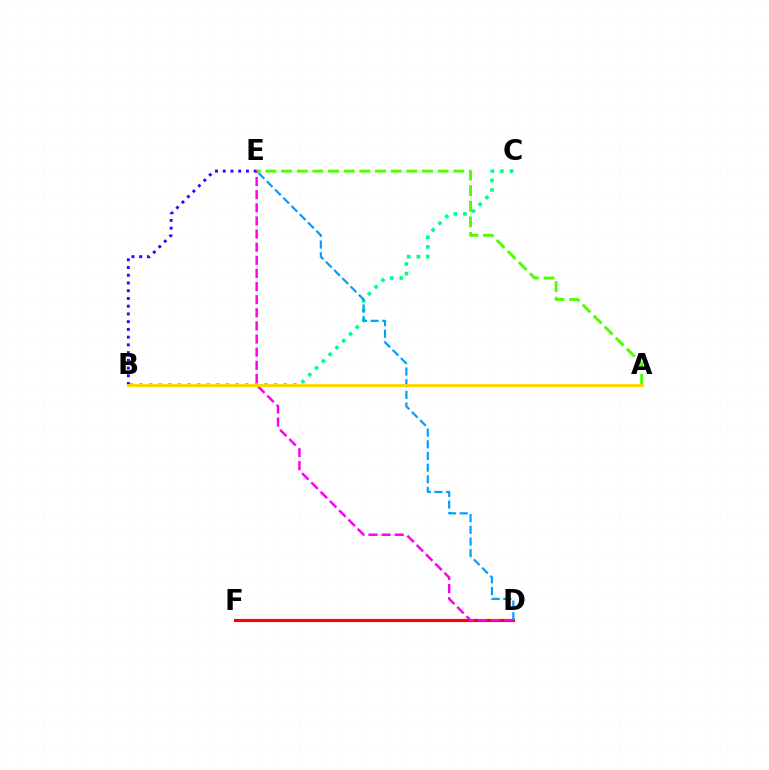{('B', 'C'): [{'color': '#00ff86', 'line_style': 'dotted', 'thickness': 2.61}], ('A', 'E'): [{'color': '#4fff00', 'line_style': 'dashed', 'thickness': 2.13}], ('D', 'F'): [{'color': '#ff0000', 'line_style': 'solid', 'thickness': 2.26}], ('B', 'E'): [{'color': '#3700ff', 'line_style': 'dotted', 'thickness': 2.1}], ('D', 'E'): [{'color': '#009eff', 'line_style': 'dashed', 'thickness': 1.58}, {'color': '#ff00ed', 'line_style': 'dashed', 'thickness': 1.78}], ('A', 'B'): [{'color': '#ffd500', 'line_style': 'solid', 'thickness': 2.05}]}